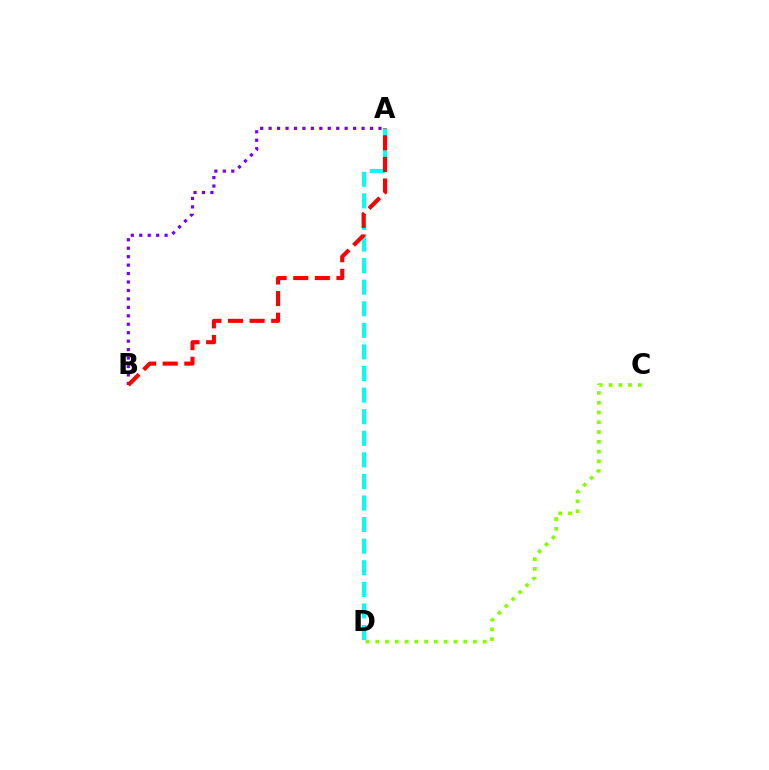{('A', 'D'): [{'color': '#00fff6', 'line_style': 'dashed', 'thickness': 2.93}], ('A', 'B'): [{'color': '#7200ff', 'line_style': 'dotted', 'thickness': 2.3}, {'color': '#ff0000', 'line_style': 'dashed', 'thickness': 2.94}], ('C', 'D'): [{'color': '#84ff00', 'line_style': 'dotted', 'thickness': 2.66}]}